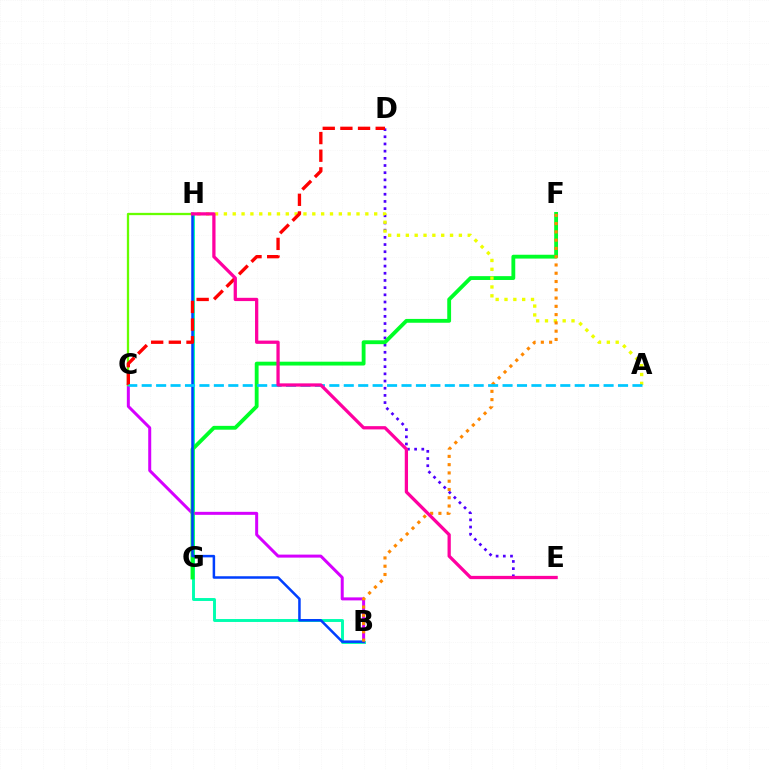{('B', 'H'): [{'color': '#00ffaf', 'line_style': 'solid', 'thickness': 2.11}, {'color': '#003fff', 'line_style': 'solid', 'thickness': 1.81}], ('D', 'E'): [{'color': '#4f00ff', 'line_style': 'dotted', 'thickness': 1.95}], ('B', 'C'): [{'color': '#d600ff', 'line_style': 'solid', 'thickness': 2.16}], ('F', 'G'): [{'color': '#00ff27', 'line_style': 'solid', 'thickness': 2.76}], ('C', 'H'): [{'color': '#66ff00', 'line_style': 'solid', 'thickness': 1.65}], ('A', 'H'): [{'color': '#eeff00', 'line_style': 'dotted', 'thickness': 2.4}], ('B', 'F'): [{'color': '#ff8800', 'line_style': 'dotted', 'thickness': 2.25}], ('C', 'D'): [{'color': '#ff0000', 'line_style': 'dashed', 'thickness': 2.4}], ('A', 'C'): [{'color': '#00c7ff', 'line_style': 'dashed', 'thickness': 1.96}], ('E', 'H'): [{'color': '#ff00a0', 'line_style': 'solid', 'thickness': 2.35}]}